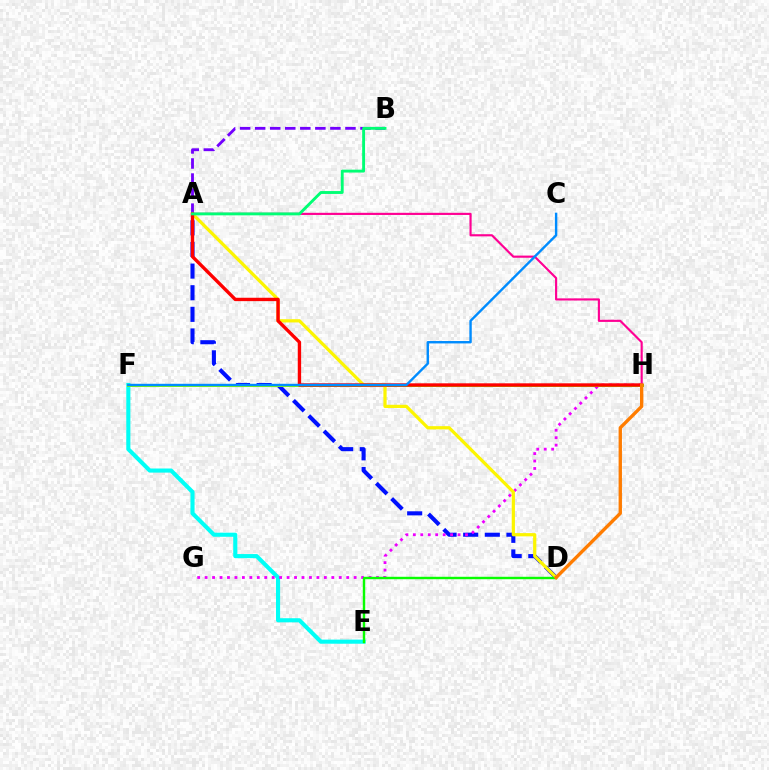{('E', 'F'): [{'color': '#00fff6', 'line_style': 'solid', 'thickness': 2.95}], ('A', 'D'): [{'color': '#0010ff', 'line_style': 'dashed', 'thickness': 2.94}, {'color': '#fcf500', 'line_style': 'solid', 'thickness': 2.33}], ('G', 'H'): [{'color': '#ee00ff', 'line_style': 'dotted', 'thickness': 2.02}], ('F', 'H'): [{'color': '#84ff00', 'line_style': 'solid', 'thickness': 2.16}], ('A', 'B'): [{'color': '#7200ff', 'line_style': 'dashed', 'thickness': 2.04}, {'color': '#00ff74', 'line_style': 'solid', 'thickness': 2.08}], ('A', 'H'): [{'color': '#ff0000', 'line_style': 'solid', 'thickness': 2.43}, {'color': '#ff0094', 'line_style': 'solid', 'thickness': 1.55}], ('D', 'E'): [{'color': '#08ff00', 'line_style': 'solid', 'thickness': 1.74}], ('C', 'F'): [{'color': '#008cff', 'line_style': 'solid', 'thickness': 1.73}], ('D', 'H'): [{'color': '#ff7c00', 'line_style': 'solid', 'thickness': 2.41}]}